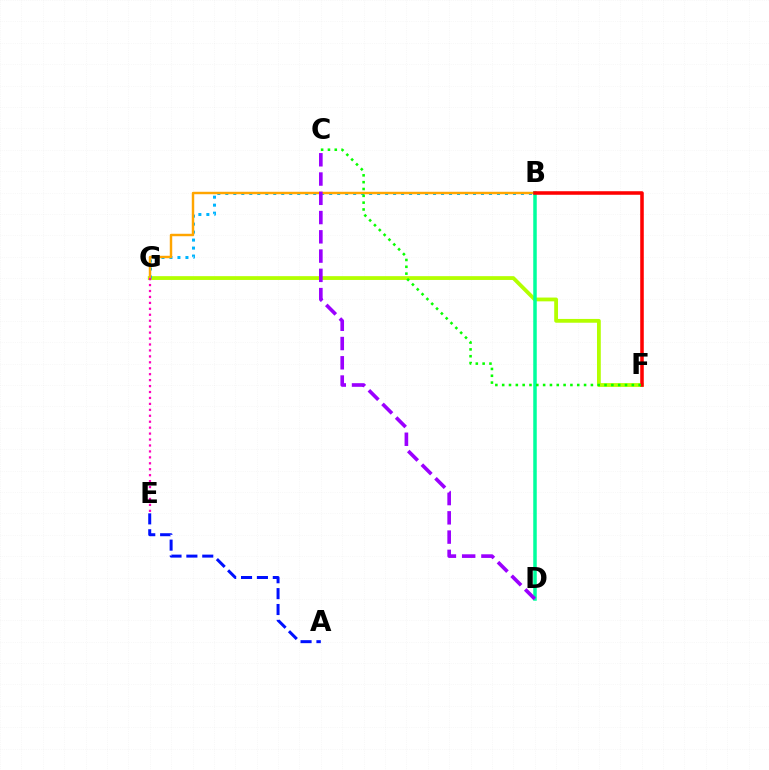{('F', 'G'): [{'color': '#b3ff00', 'line_style': 'solid', 'thickness': 2.74}], ('B', 'G'): [{'color': '#00b5ff', 'line_style': 'dotted', 'thickness': 2.17}, {'color': '#ffa500', 'line_style': 'solid', 'thickness': 1.76}], ('B', 'D'): [{'color': '#00ff9d', 'line_style': 'solid', 'thickness': 2.53}], ('C', 'D'): [{'color': '#9b00ff', 'line_style': 'dashed', 'thickness': 2.62}], ('E', 'G'): [{'color': '#ff00bd', 'line_style': 'dotted', 'thickness': 1.61}], ('A', 'E'): [{'color': '#0010ff', 'line_style': 'dashed', 'thickness': 2.16}], ('B', 'F'): [{'color': '#ff0000', 'line_style': 'solid', 'thickness': 2.55}], ('C', 'F'): [{'color': '#08ff00', 'line_style': 'dotted', 'thickness': 1.85}]}